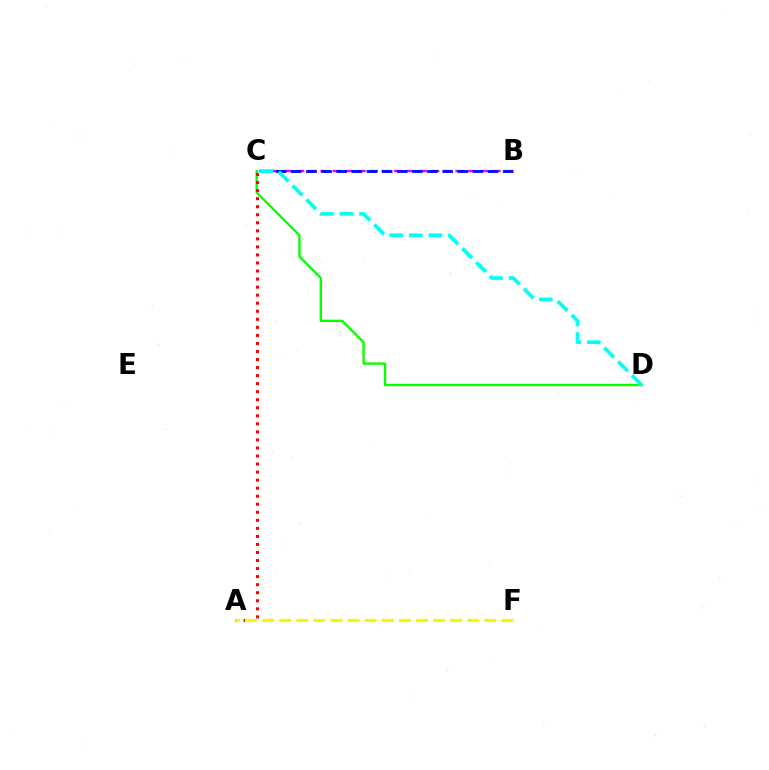{('C', 'D'): [{'color': '#08ff00', 'line_style': 'solid', 'thickness': 1.7}, {'color': '#00fff6', 'line_style': 'dashed', 'thickness': 2.66}], ('B', 'C'): [{'color': '#ee00ff', 'line_style': 'dashed', 'thickness': 1.67}, {'color': '#0010ff', 'line_style': 'dashed', 'thickness': 2.06}], ('A', 'C'): [{'color': '#ff0000', 'line_style': 'dotted', 'thickness': 2.19}], ('A', 'F'): [{'color': '#fcf500', 'line_style': 'dashed', 'thickness': 2.32}]}